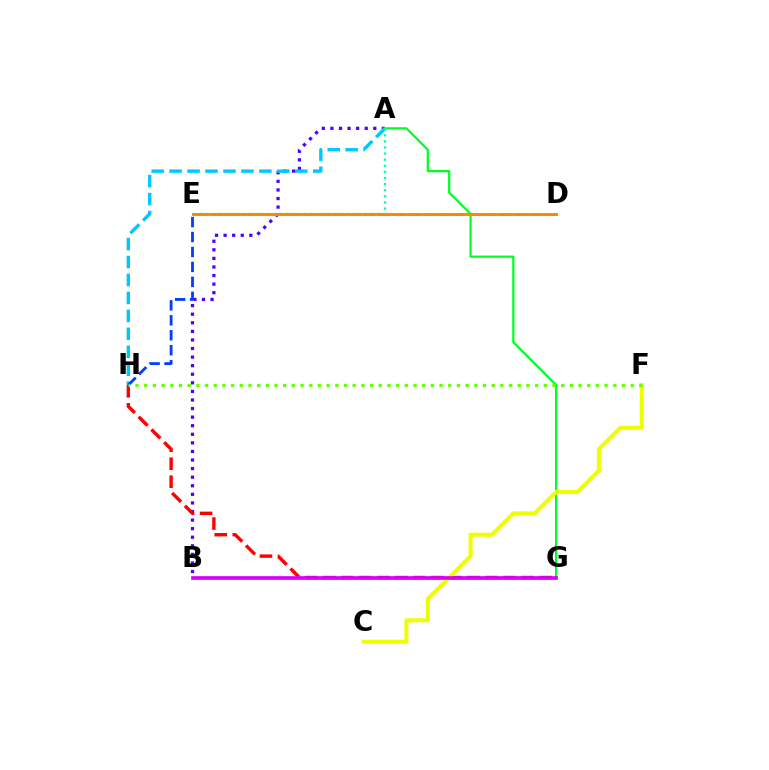{('A', 'B'): [{'color': '#4f00ff', 'line_style': 'dotted', 'thickness': 2.33}], ('A', 'H'): [{'color': '#00c7ff', 'line_style': 'dashed', 'thickness': 2.44}], ('D', 'E'): [{'color': '#ff00a0', 'line_style': 'dashed', 'thickness': 2.06}, {'color': '#ff8800', 'line_style': 'solid', 'thickness': 2.1}], ('A', 'G'): [{'color': '#00ff27', 'line_style': 'solid', 'thickness': 1.61}], ('G', 'H'): [{'color': '#ff0000', 'line_style': 'dashed', 'thickness': 2.45}], ('A', 'E'): [{'color': '#00ffaf', 'line_style': 'dotted', 'thickness': 1.66}], ('E', 'H'): [{'color': '#003fff', 'line_style': 'dashed', 'thickness': 2.03}], ('C', 'F'): [{'color': '#eeff00', 'line_style': 'solid', 'thickness': 2.89}], ('B', 'G'): [{'color': '#d600ff', 'line_style': 'solid', 'thickness': 2.65}], ('F', 'H'): [{'color': '#66ff00', 'line_style': 'dotted', 'thickness': 2.36}]}